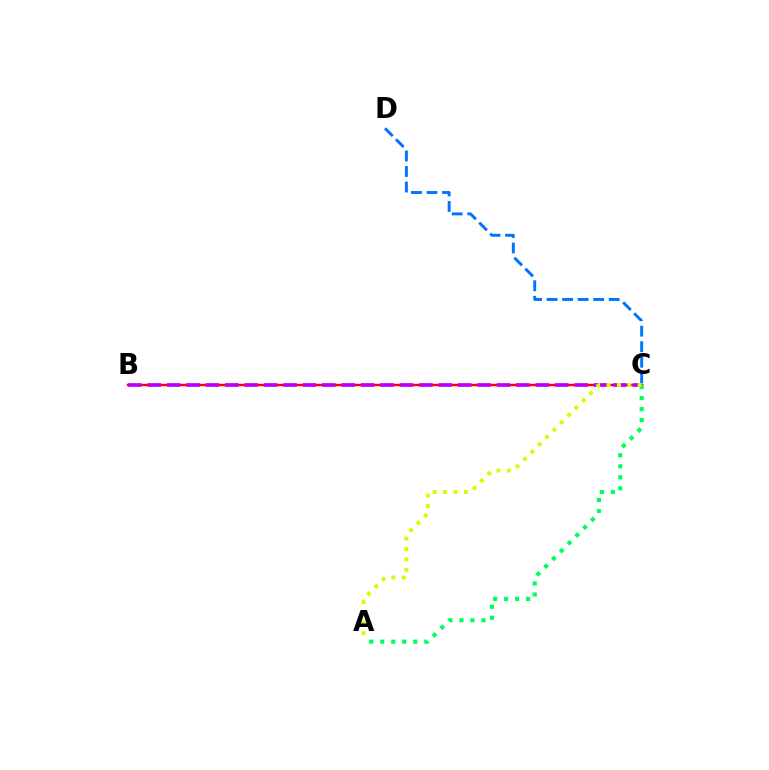{('B', 'C'): [{'color': '#ff0000', 'line_style': 'solid', 'thickness': 1.76}, {'color': '#b900ff', 'line_style': 'dashed', 'thickness': 2.64}], ('C', 'D'): [{'color': '#0074ff', 'line_style': 'dashed', 'thickness': 2.11}], ('A', 'C'): [{'color': '#00ff5c', 'line_style': 'dotted', 'thickness': 2.99}, {'color': '#d1ff00', 'line_style': 'dotted', 'thickness': 2.82}]}